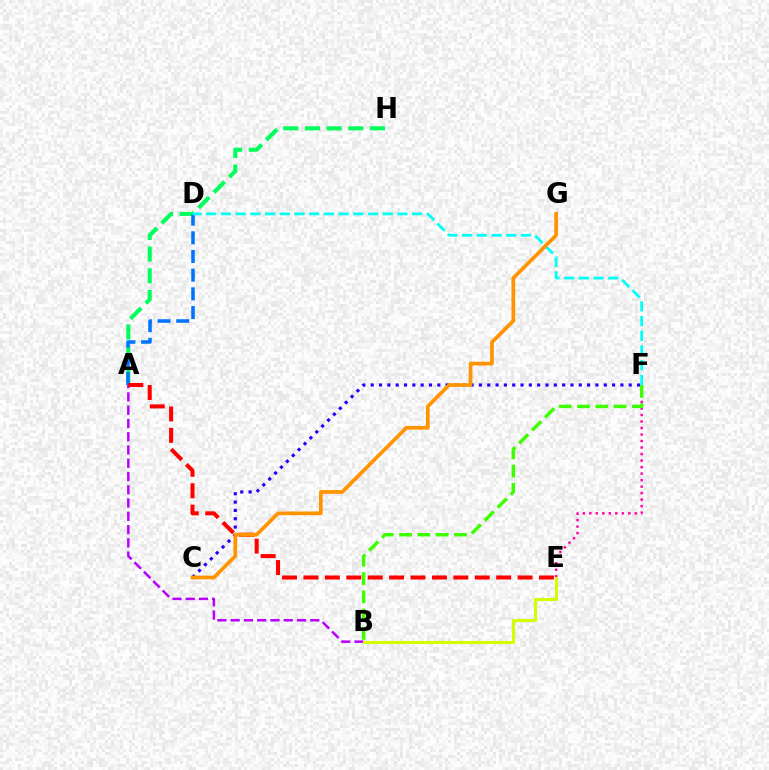{('A', 'B'): [{'color': '#b900ff', 'line_style': 'dashed', 'thickness': 1.8}], ('A', 'H'): [{'color': '#00ff5c', 'line_style': 'dashed', 'thickness': 2.94}], ('E', 'F'): [{'color': '#ff00ac', 'line_style': 'dotted', 'thickness': 1.77}], ('C', 'F'): [{'color': '#2500ff', 'line_style': 'dotted', 'thickness': 2.26}], ('A', 'D'): [{'color': '#0074ff', 'line_style': 'dashed', 'thickness': 2.54}], ('B', 'F'): [{'color': '#3dff00', 'line_style': 'dashed', 'thickness': 2.49}], ('A', 'E'): [{'color': '#ff0000', 'line_style': 'dashed', 'thickness': 2.91}], ('D', 'F'): [{'color': '#00fff6', 'line_style': 'dashed', 'thickness': 2.0}], ('B', 'E'): [{'color': '#d1ff00', 'line_style': 'solid', 'thickness': 2.16}], ('C', 'G'): [{'color': '#ff9400', 'line_style': 'solid', 'thickness': 2.67}]}